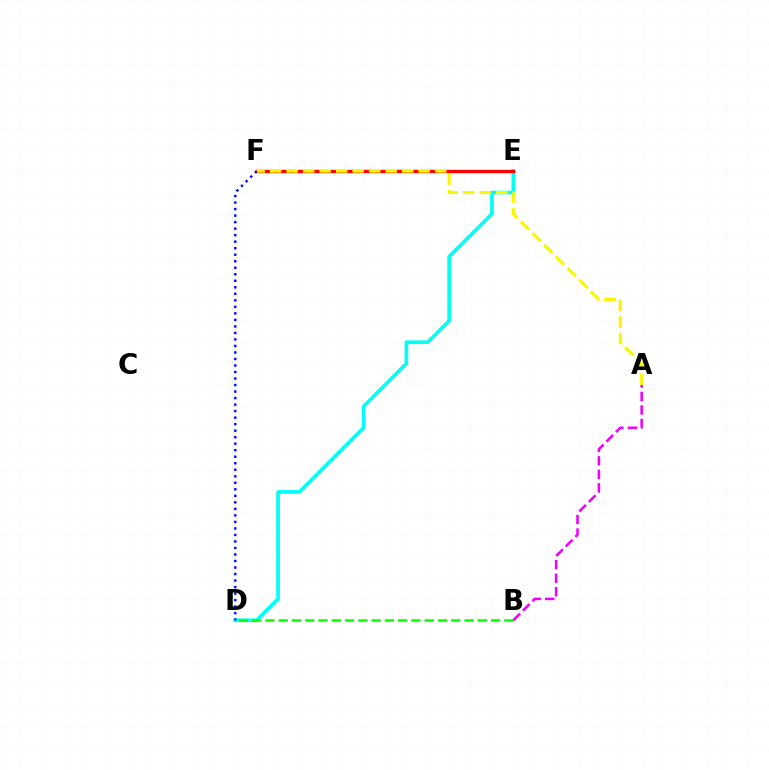{('D', 'E'): [{'color': '#00fff6', 'line_style': 'solid', 'thickness': 2.64}], ('E', 'F'): [{'color': '#ff0000', 'line_style': 'solid', 'thickness': 2.4}], ('A', 'F'): [{'color': '#fcf500', 'line_style': 'dashed', 'thickness': 2.24}], ('B', 'D'): [{'color': '#08ff00', 'line_style': 'dashed', 'thickness': 1.8}], ('A', 'B'): [{'color': '#ee00ff', 'line_style': 'dashed', 'thickness': 1.84}], ('D', 'F'): [{'color': '#0010ff', 'line_style': 'dotted', 'thickness': 1.77}]}